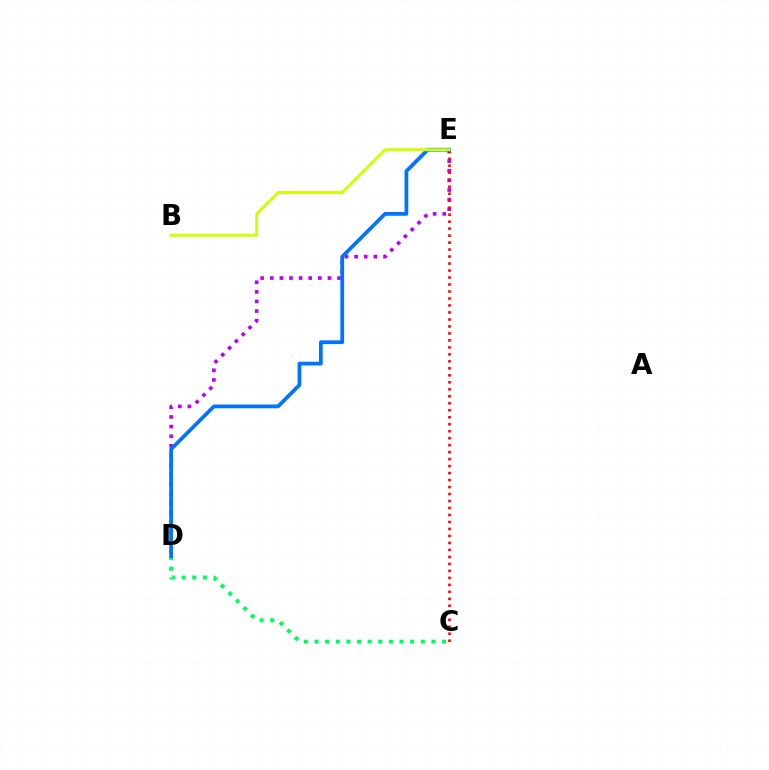{('D', 'E'): [{'color': '#b900ff', 'line_style': 'dotted', 'thickness': 2.61}, {'color': '#0074ff', 'line_style': 'solid', 'thickness': 2.71}], ('C', 'D'): [{'color': '#00ff5c', 'line_style': 'dotted', 'thickness': 2.89}], ('C', 'E'): [{'color': '#ff0000', 'line_style': 'dotted', 'thickness': 1.9}], ('B', 'E'): [{'color': '#d1ff00', 'line_style': 'solid', 'thickness': 2.12}]}